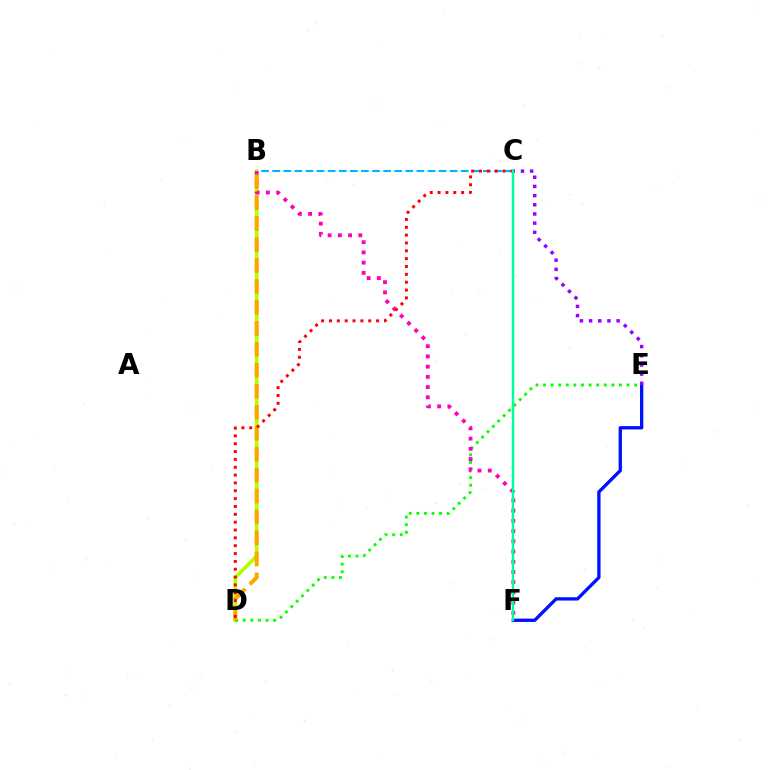{('B', 'C'): [{'color': '#00b5ff', 'line_style': 'dashed', 'thickness': 1.51}], ('B', 'D'): [{'color': '#b3ff00', 'line_style': 'solid', 'thickness': 2.69}, {'color': '#ffa500', 'line_style': 'dashed', 'thickness': 2.85}], ('E', 'F'): [{'color': '#0010ff', 'line_style': 'solid', 'thickness': 2.38}], ('D', 'E'): [{'color': '#08ff00', 'line_style': 'dotted', 'thickness': 2.06}], ('C', 'E'): [{'color': '#9b00ff', 'line_style': 'dotted', 'thickness': 2.49}], ('B', 'F'): [{'color': '#ff00bd', 'line_style': 'dotted', 'thickness': 2.78}], ('C', 'D'): [{'color': '#ff0000', 'line_style': 'dotted', 'thickness': 2.13}], ('C', 'F'): [{'color': '#00ff9d', 'line_style': 'solid', 'thickness': 1.76}]}